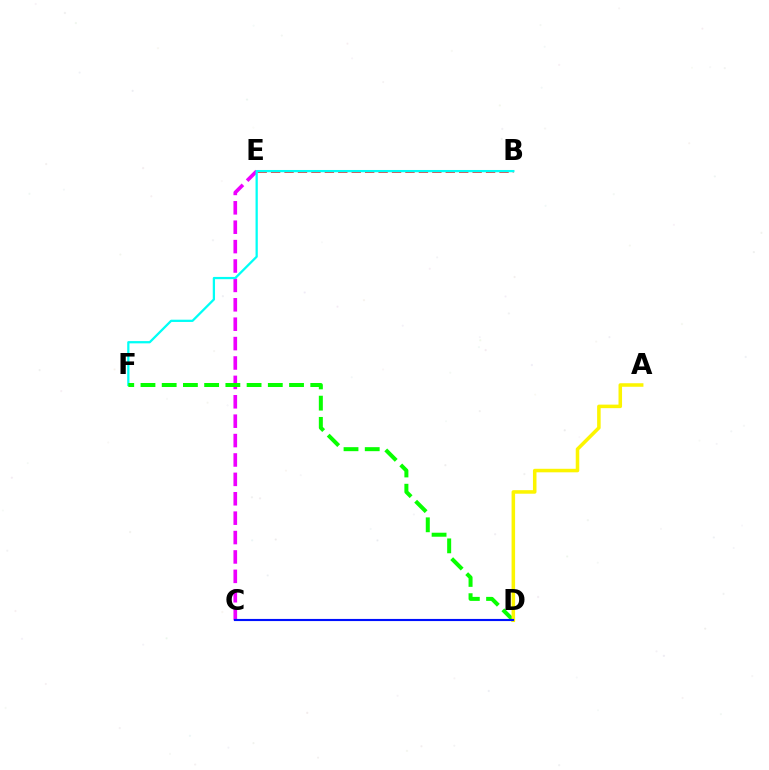{('B', 'E'): [{'color': '#ff0000', 'line_style': 'dashed', 'thickness': 1.83}], ('C', 'E'): [{'color': '#ee00ff', 'line_style': 'dashed', 'thickness': 2.64}], ('B', 'F'): [{'color': '#00fff6', 'line_style': 'solid', 'thickness': 1.63}], ('D', 'F'): [{'color': '#08ff00', 'line_style': 'dashed', 'thickness': 2.88}], ('A', 'D'): [{'color': '#fcf500', 'line_style': 'solid', 'thickness': 2.54}], ('C', 'D'): [{'color': '#0010ff', 'line_style': 'solid', 'thickness': 1.53}]}